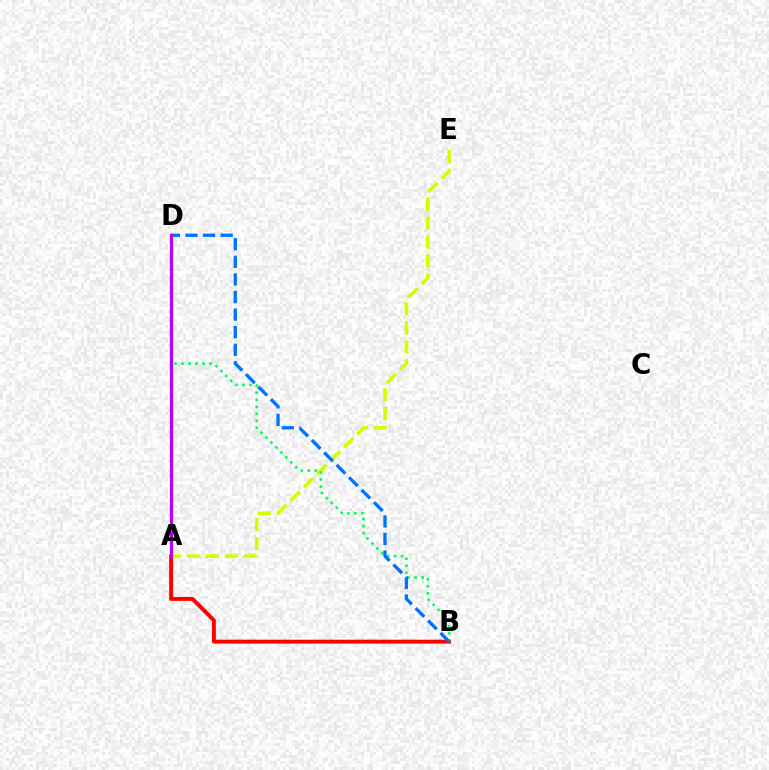{('A', 'B'): [{'color': '#ff0000', 'line_style': 'solid', 'thickness': 2.81}], ('A', 'E'): [{'color': '#d1ff00', 'line_style': 'dashed', 'thickness': 2.57}], ('B', 'D'): [{'color': '#00ff5c', 'line_style': 'dotted', 'thickness': 1.9}, {'color': '#0074ff', 'line_style': 'dashed', 'thickness': 2.39}], ('A', 'D'): [{'color': '#b900ff', 'line_style': 'solid', 'thickness': 2.32}]}